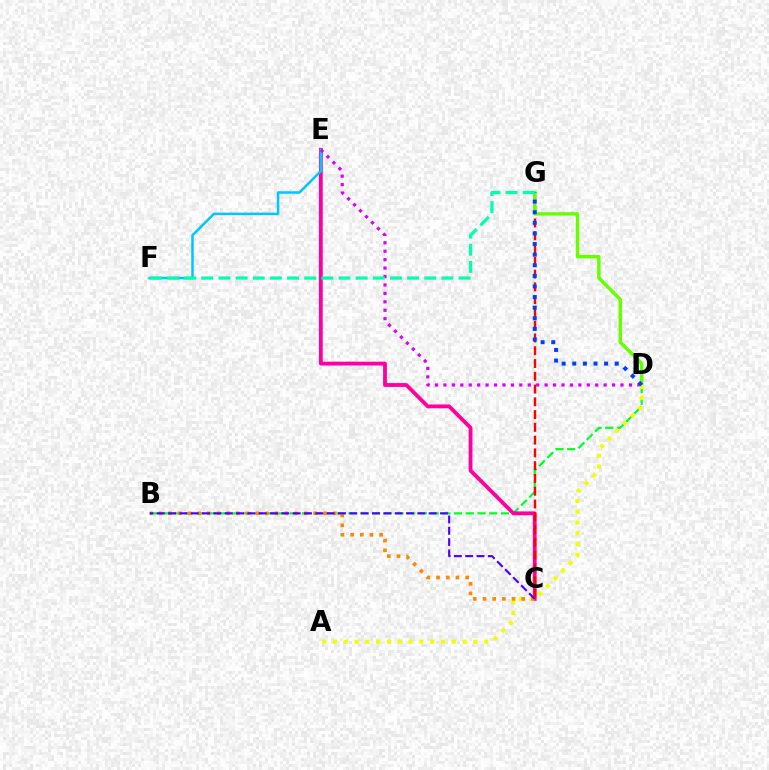{('B', 'D'): [{'color': '#00ff27', 'line_style': 'dashed', 'thickness': 1.59}], ('C', 'E'): [{'color': '#ff00a0', 'line_style': 'solid', 'thickness': 2.75}], ('E', 'F'): [{'color': '#00c7ff', 'line_style': 'solid', 'thickness': 1.82}], ('C', 'G'): [{'color': '#ff0000', 'line_style': 'dashed', 'thickness': 1.74}], ('D', 'G'): [{'color': '#66ff00', 'line_style': 'solid', 'thickness': 2.46}, {'color': '#003fff', 'line_style': 'dotted', 'thickness': 2.88}], ('D', 'E'): [{'color': '#d600ff', 'line_style': 'dotted', 'thickness': 2.29}], ('A', 'D'): [{'color': '#eeff00', 'line_style': 'dotted', 'thickness': 2.94}], ('B', 'C'): [{'color': '#ff8800', 'line_style': 'dotted', 'thickness': 2.63}, {'color': '#4f00ff', 'line_style': 'dashed', 'thickness': 1.54}], ('F', 'G'): [{'color': '#00ffaf', 'line_style': 'dashed', 'thickness': 2.33}]}